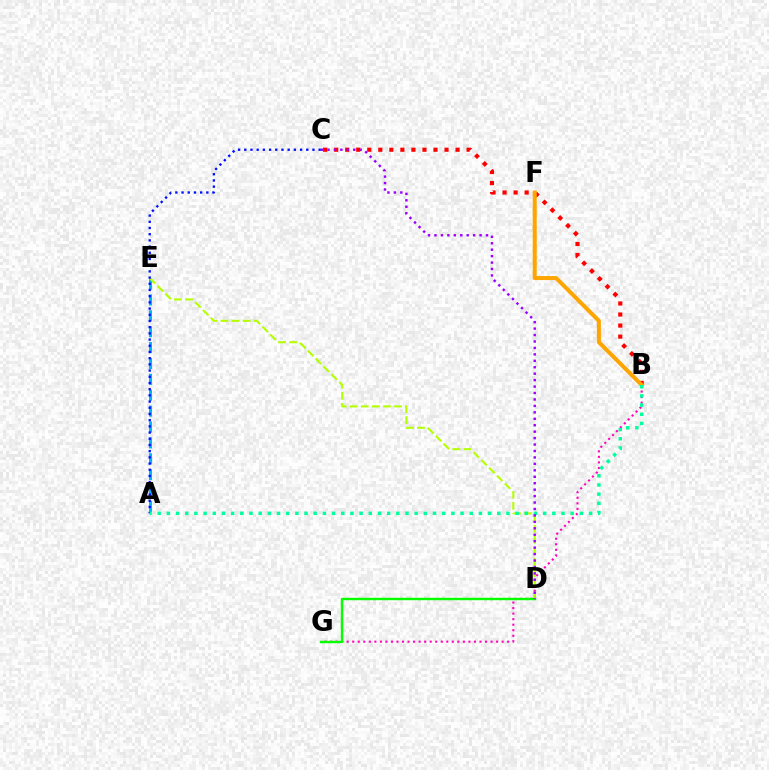{('B', 'G'): [{'color': '#ff00bd', 'line_style': 'dotted', 'thickness': 1.5}], ('D', 'G'): [{'color': '#08ff00', 'line_style': 'solid', 'thickness': 1.75}], ('A', 'E'): [{'color': '#00b5ff', 'line_style': 'dashed', 'thickness': 2.16}], ('D', 'E'): [{'color': '#b3ff00', 'line_style': 'dashed', 'thickness': 1.5}], ('A', 'C'): [{'color': '#0010ff', 'line_style': 'dotted', 'thickness': 1.68}], ('B', 'C'): [{'color': '#ff0000', 'line_style': 'dotted', 'thickness': 3.0}], ('B', 'F'): [{'color': '#ffa500', 'line_style': 'solid', 'thickness': 2.89}], ('A', 'B'): [{'color': '#00ff9d', 'line_style': 'dotted', 'thickness': 2.49}], ('C', 'D'): [{'color': '#9b00ff', 'line_style': 'dotted', 'thickness': 1.75}]}